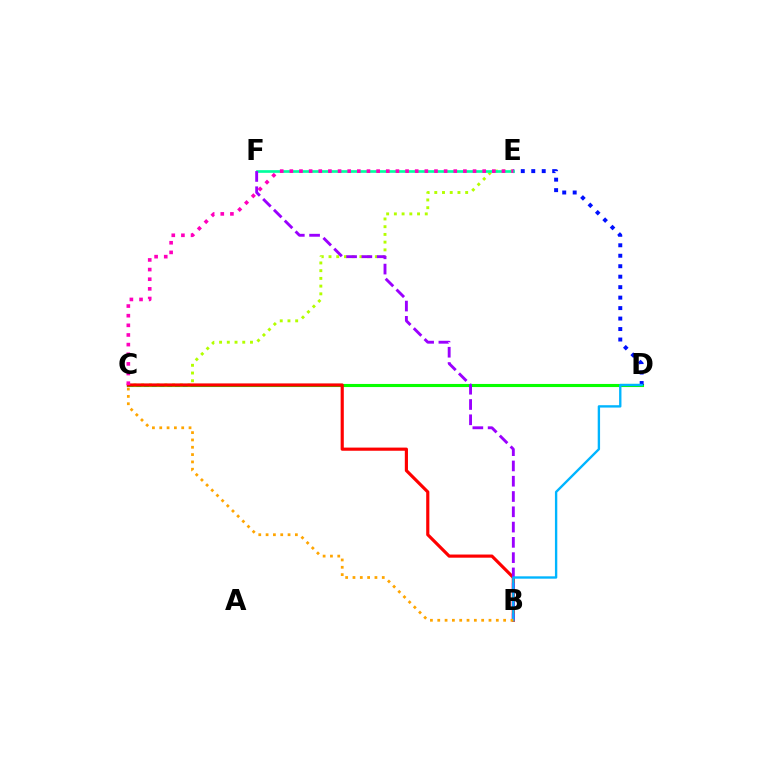{('C', 'D'): [{'color': '#08ff00', 'line_style': 'solid', 'thickness': 2.23}], ('C', 'E'): [{'color': '#b3ff00', 'line_style': 'dotted', 'thickness': 2.1}, {'color': '#ff00bd', 'line_style': 'dotted', 'thickness': 2.62}], ('D', 'E'): [{'color': '#0010ff', 'line_style': 'dotted', 'thickness': 2.85}], ('E', 'F'): [{'color': '#00ff9d', 'line_style': 'solid', 'thickness': 1.92}], ('B', 'C'): [{'color': '#ff0000', 'line_style': 'solid', 'thickness': 2.27}, {'color': '#ffa500', 'line_style': 'dotted', 'thickness': 1.99}], ('B', 'F'): [{'color': '#9b00ff', 'line_style': 'dashed', 'thickness': 2.08}], ('B', 'D'): [{'color': '#00b5ff', 'line_style': 'solid', 'thickness': 1.7}]}